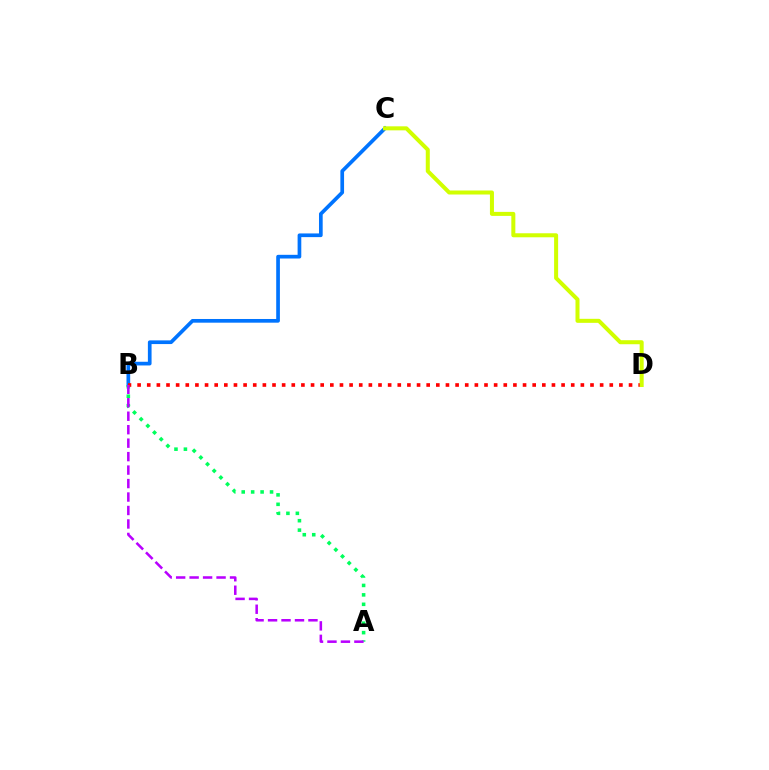{('B', 'C'): [{'color': '#0074ff', 'line_style': 'solid', 'thickness': 2.66}], ('A', 'B'): [{'color': '#00ff5c', 'line_style': 'dotted', 'thickness': 2.57}, {'color': '#b900ff', 'line_style': 'dashed', 'thickness': 1.83}], ('B', 'D'): [{'color': '#ff0000', 'line_style': 'dotted', 'thickness': 2.62}], ('C', 'D'): [{'color': '#d1ff00', 'line_style': 'solid', 'thickness': 2.89}]}